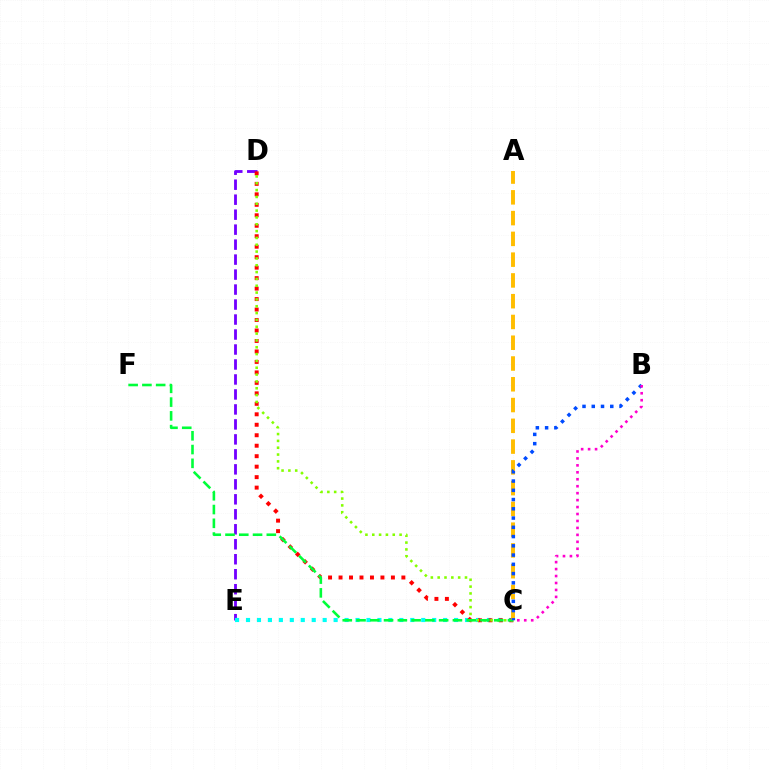{('D', 'E'): [{'color': '#7200ff', 'line_style': 'dashed', 'thickness': 2.04}], ('C', 'E'): [{'color': '#00fff6', 'line_style': 'dotted', 'thickness': 2.98}], ('C', 'D'): [{'color': '#ff0000', 'line_style': 'dotted', 'thickness': 2.85}, {'color': '#84ff00', 'line_style': 'dotted', 'thickness': 1.86}], ('C', 'F'): [{'color': '#00ff39', 'line_style': 'dashed', 'thickness': 1.87}], ('A', 'C'): [{'color': '#ffbd00', 'line_style': 'dashed', 'thickness': 2.82}], ('B', 'C'): [{'color': '#004bff', 'line_style': 'dotted', 'thickness': 2.51}, {'color': '#ff00cf', 'line_style': 'dotted', 'thickness': 1.89}]}